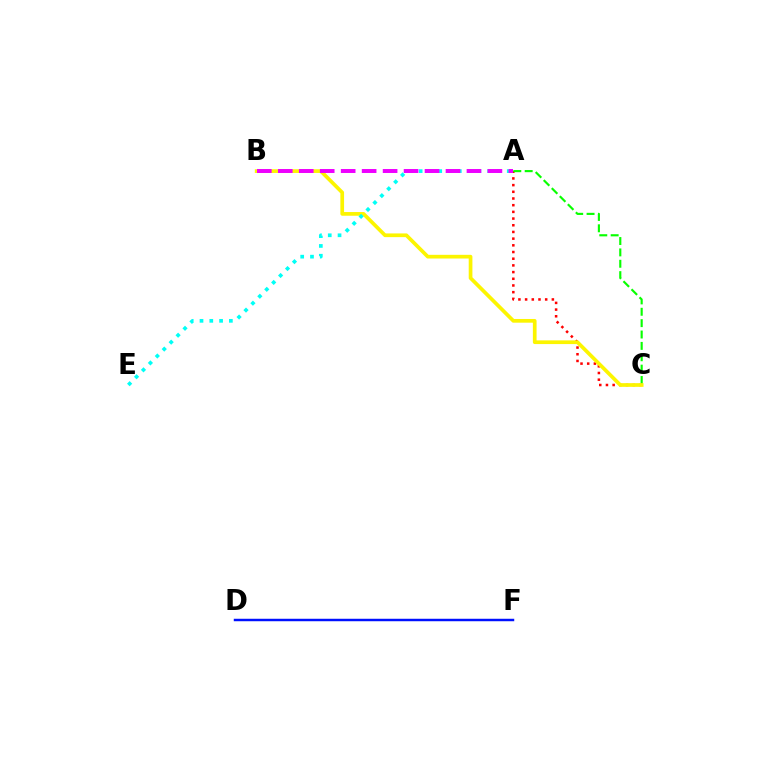{('A', 'C'): [{'color': '#ff0000', 'line_style': 'dotted', 'thickness': 1.82}, {'color': '#08ff00', 'line_style': 'dashed', 'thickness': 1.54}], ('B', 'C'): [{'color': '#fcf500', 'line_style': 'solid', 'thickness': 2.66}], ('A', 'E'): [{'color': '#00fff6', 'line_style': 'dotted', 'thickness': 2.66}], ('D', 'F'): [{'color': '#0010ff', 'line_style': 'solid', 'thickness': 1.77}], ('A', 'B'): [{'color': '#ee00ff', 'line_style': 'dashed', 'thickness': 2.85}]}